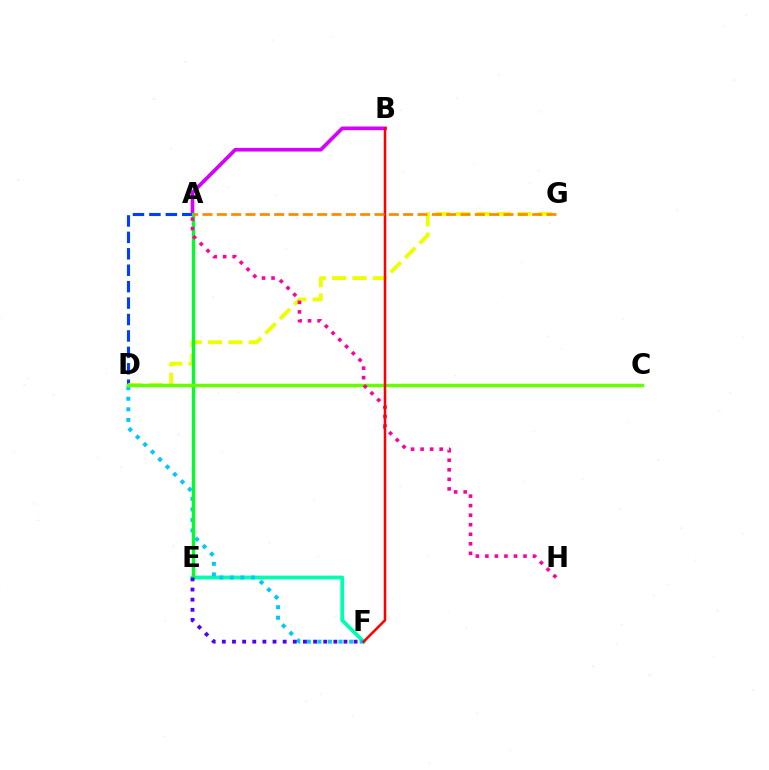{('A', 'B'): [{'color': '#d600ff', 'line_style': 'solid', 'thickness': 2.64}], ('E', 'F'): [{'color': '#00ffaf', 'line_style': 'solid', 'thickness': 2.74}, {'color': '#4f00ff', 'line_style': 'dotted', 'thickness': 2.75}], ('A', 'D'): [{'color': '#003fff', 'line_style': 'dashed', 'thickness': 2.23}], ('D', 'G'): [{'color': '#eeff00', 'line_style': 'dashed', 'thickness': 2.77}], ('D', 'F'): [{'color': '#00c7ff', 'line_style': 'dotted', 'thickness': 2.87}], ('A', 'E'): [{'color': '#00ff27', 'line_style': 'solid', 'thickness': 2.39}], ('C', 'D'): [{'color': '#66ff00', 'line_style': 'solid', 'thickness': 2.52}], ('A', 'H'): [{'color': '#ff00a0', 'line_style': 'dotted', 'thickness': 2.59}], ('B', 'F'): [{'color': '#ff0000', 'line_style': 'solid', 'thickness': 1.82}], ('A', 'G'): [{'color': '#ff8800', 'line_style': 'dashed', 'thickness': 1.95}]}